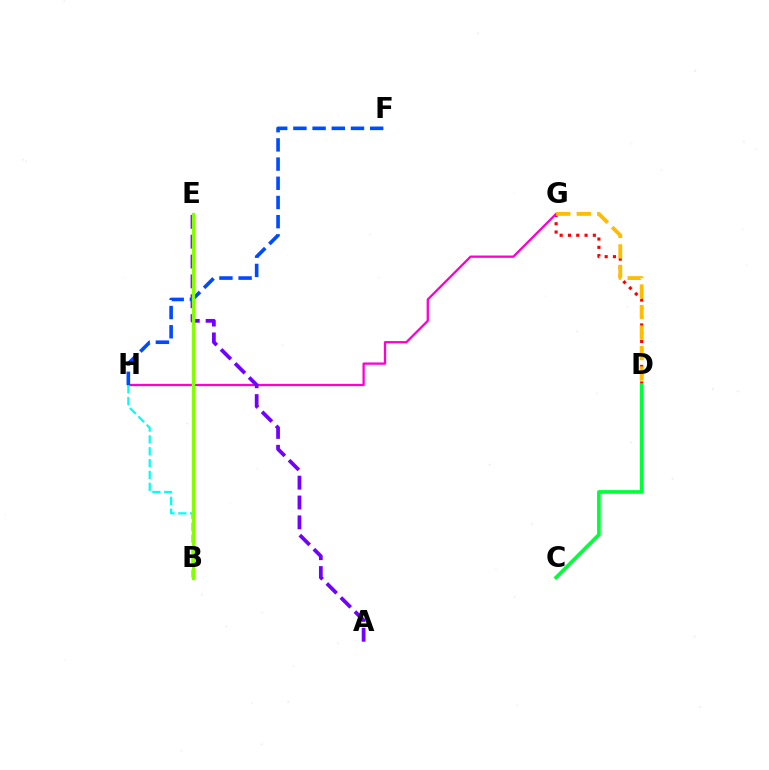{('D', 'G'): [{'color': '#ff0000', 'line_style': 'dotted', 'thickness': 2.25}, {'color': '#ffbd00', 'line_style': 'dashed', 'thickness': 2.79}], ('G', 'H'): [{'color': '#ff00cf', 'line_style': 'solid', 'thickness': 1.66}], ('A', 'E'): [{'color': '#7200ff', 'line_style': 'dashed', 'thickness': 2.7}], ('B', 'H'): [{'color': '#00fff6', 'line_style': 'dashed', 'thickness': 1.61}], ('F', 'H'): [{'color': '#004bff', 'line_style': 'dashed', 'thickness': 2.61}], ('C', 'D'): [{'color': '#00ff39', 'line_style': 'solid', 'thickness': 2.63}], ('B', 'E'): [{'color': '#84ff00', 'line_style': 'solid', 'thickness': 2.38}]}